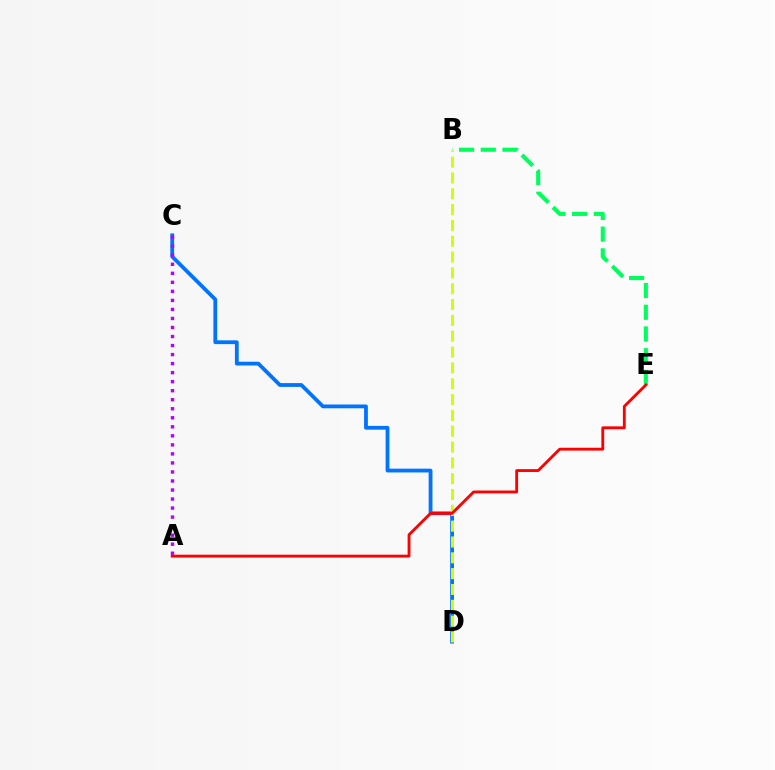{('C', 'D'): [{'color': '#0074ff', 'line_style': 'solid', 'thickness': 2.73}], ('A', 'C'): [{'color': '#b900ff', 'line_style': 'dotted', 'thickness': 2.45}], ('B', 'E'): [{'color': '#00ff5c', 'line_style': 'dashed', 'thickness': 2.95}], ('B', 'D'): [{'color': '#d1ff00', 'line_style': 'dashed', 'thickness': 2.15}], ('A', 'E'): [{'color': '#ff0000', 'line_style': 'solid', 'thickness': 2.04}]}